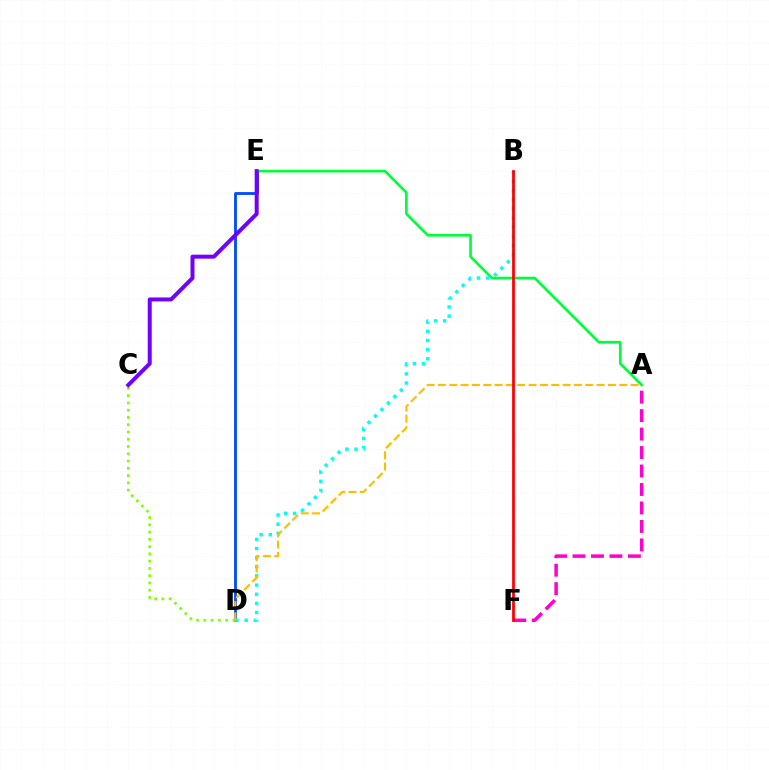{('A', 'F'): [{'color': '#ff00cf', 'line_style': 'dashed', 'thickness': 2.51}], ('D', 'E'): [{'color': '#004bff', 'line_style': 'solid', 'thickness': 2.04}], ('C', 'D'): [{'color': '#84ff00', 'line_style': 'dotted', 'thickness': 1.97}], ('A', 'E'): [{'color': '#00ff39', 'line_style': 'solid', 'thickness': 1.93}], ('B', 'D'): [{'color': '#00fff6', 'line_style': 'dotted', 'thickness': 2.48}], ('A', 'D'): [{'color': '#ffbd00', 'line_style': 'dashed', 'thickness': 1.54}], ('B', 'F'): [{'color': '#ff0000', 'line_style': 'solid', 'thickness': 1.99}], ('C', 'E'): [{'color': '#7200ff', 'line_style': 'solid', 'thickness': 2.87}]}